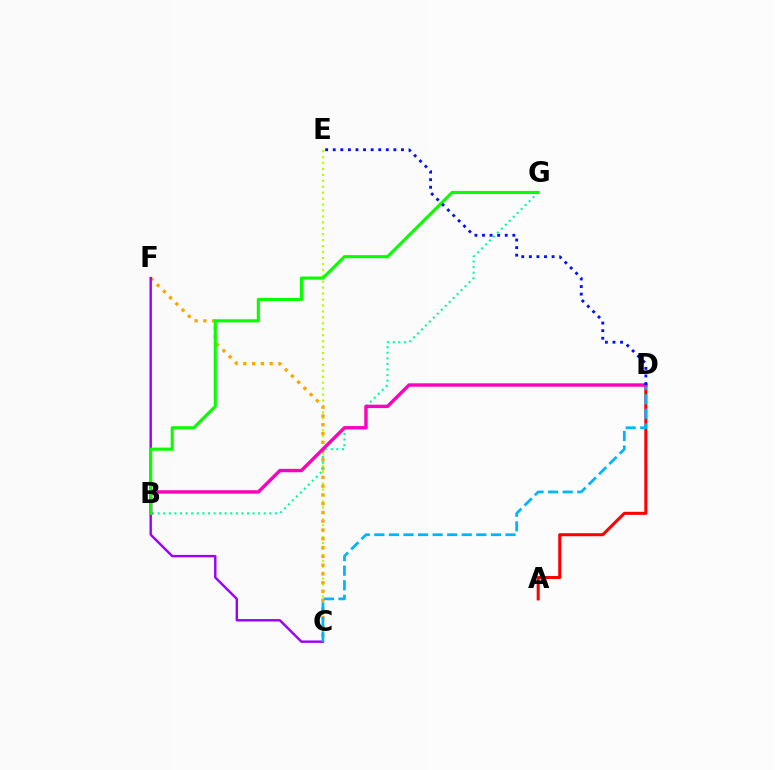{('C', 'E'): [{'color': '#b3ff00', 'line_style': 'dotted', 'thickness': 1.61}], ('A', 'D'): [{'color': '#ff0000', 'line_style': 'solid', 'thickness': 2.19}], ('C', 'F'): [{'color': '#ffa500', 'line_style': 'dotted', 'thickness': 2.38}, {'color': '#9b00ff', 'line_style': 'solid', 'thickness': 1.74}], ('C', 'D'): [{'color': '#00b5ff', 'line_style': 'dashed', 'thickness': 1.98}], ('B', 'G'): [{'color': '#00ff9d', 'line_style': 'dotted', 'thickness': 1.52}, {'color': '#08ff00', 'line_style': 'solid', 'thickness': 2.24}], ('B', 'D'): [{'color': '#ff00bd', 'line_style': 'solid', 'thickness': 2.45}], ('D', 'E'): [{'color': '#0010ff', 'line_style': 'dotted', 'thickness': 2.06}]}